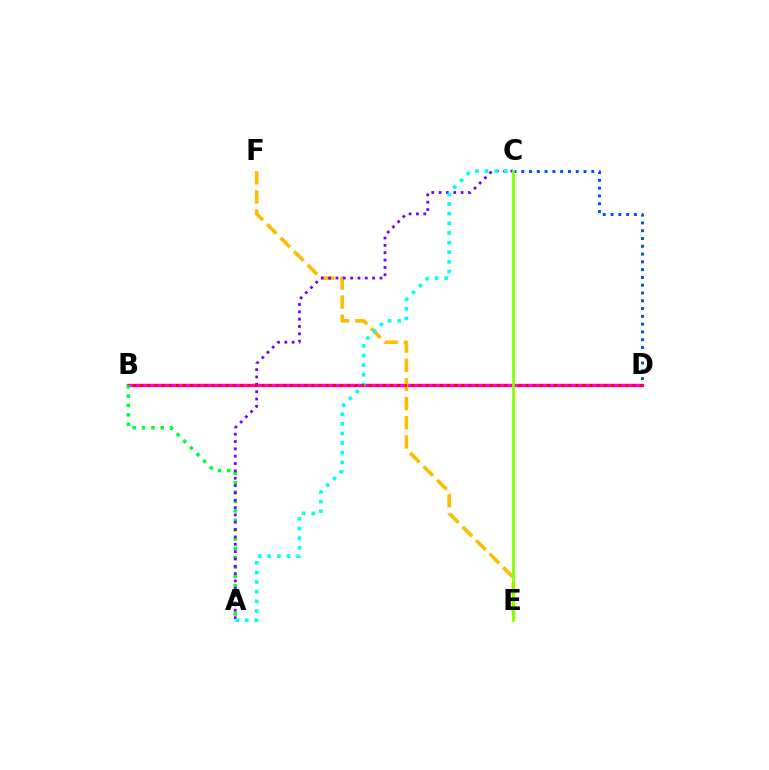{('B', 'D'): [{'color': '#ff00cf', 'line_style': 'solid', 'thickness': 2.39}, {'color': '#ff0000', 'line_style': 'dotted', 'thickness': 1.94}], ('E', 'F'): [{'color': '#ffbd00', 'line_style': 'dashed', 'thickness': 2.6}], ('A', 'B'): [{'color': '#00ff39', 'line_style': 'dotted', 'thickness': 2.54}], ('A', 'C'): [{'color': '#7200ff', 'line_style': 'dotted', 'thickness': 1.99}, {'color': '#00fff6', 'line_style': 'dotted', 'thickness': 2.62}], ('C', 'D'): [{'color': '#004bff', 'line_style': 'dotted', 'thickness': 2.11}], ('C', 'E'): [{'color': '#84ff00', 'line_style': 'solid', 'thickness': 1.99}]}